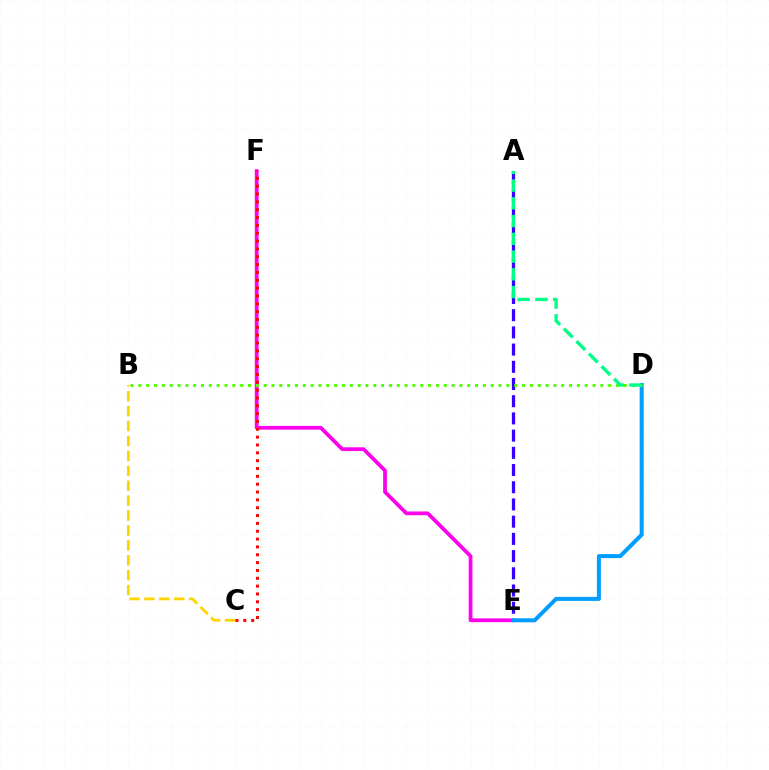{('B', 'C'): [{'color': '#ffd500', 'line_style': 'dashed', 'thickness': 2.03}], ('A', 'E'): [{'color': '#3700ff', 'line_style': 'dashed', 'thickness': 2.34}], ('E', 'F'): [{'color': '#ff00ed', 'line_style': 'solid', 'thickness': 2.7}], ('D', 'E'): [{'color': '#009eff', 'line_style': 'solid', 'thickness': 2.89}], ('B', 'D'): [{'color': '#4fff00', 'line_style': 'dotted', 'thickness': 2.13}], ('C', 'F'): [{'color': '#ff0000', 'line_style': 'dotted', 'thickness': 2.13}], ('A', 'D'): [{'color': '#00ff86', 'line_style': 'dashed', 'thickness': 2.41}]}